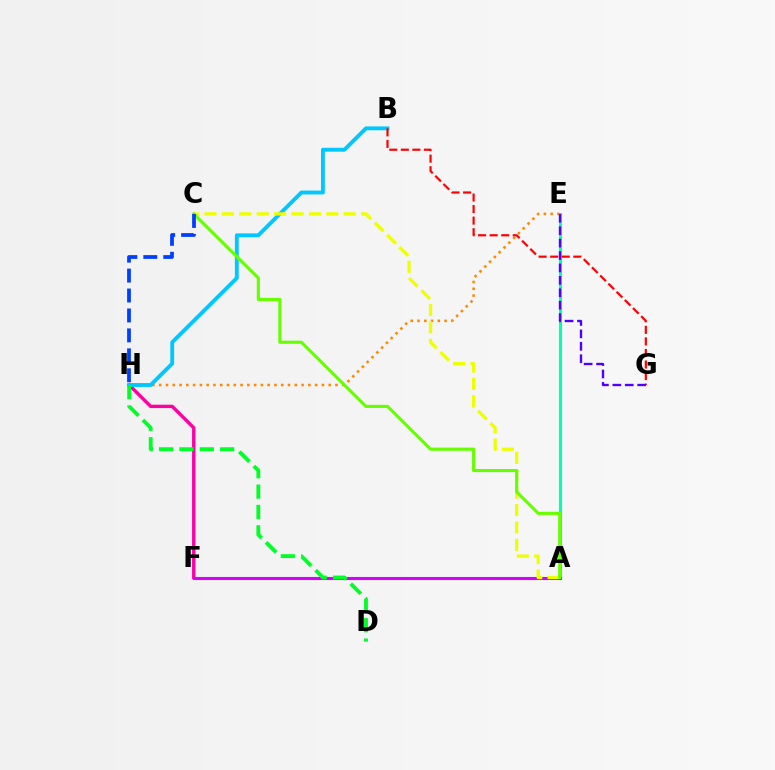{('F', 'H'): [{'color': '#ff00a0', 'line_style': 'solid', 'thickness': 2.43}], ('E', 'H'): [{'color': '#ff8800', 'line_style': 'dotted', 'thickness': 1.84}], ('A', 'E'): [{'color': '#00ffaf', 'line_style': 'solid', 'thickness': 2.21}], ('A', 'F'): [{'color': '#d600ff', 'line_style': 'solid', 'thickness': 2.21}], ('B', 'H'): [{'color': '#00c7ff', 'line_style': 'solid', 'thickness': 2.78}], ('D', 'H'): [{'color': '#00ff27', 'line_style': 'dashed', 'thickness': 2.77}], ('A', 'C'): [{'color': '#eeff00', 'line_style': 'dashed', 'thickness': 2.36}, {'color': '#66ff00', 'line_style': 'solid', 'thickness': 2.24}], ('B', 'G'): [{'color': '#ff0000', 'line_style': 'dashed', 'thickness': 1.57}], ('E', 'G'): [{'color': '#4f00ff', 'line_style': 'dashed', 'thickness': 1.69}], ('C', 'H'): [{'color': '#003fff', 'line_style': 'dashed', 'thickness': 2.71}]}